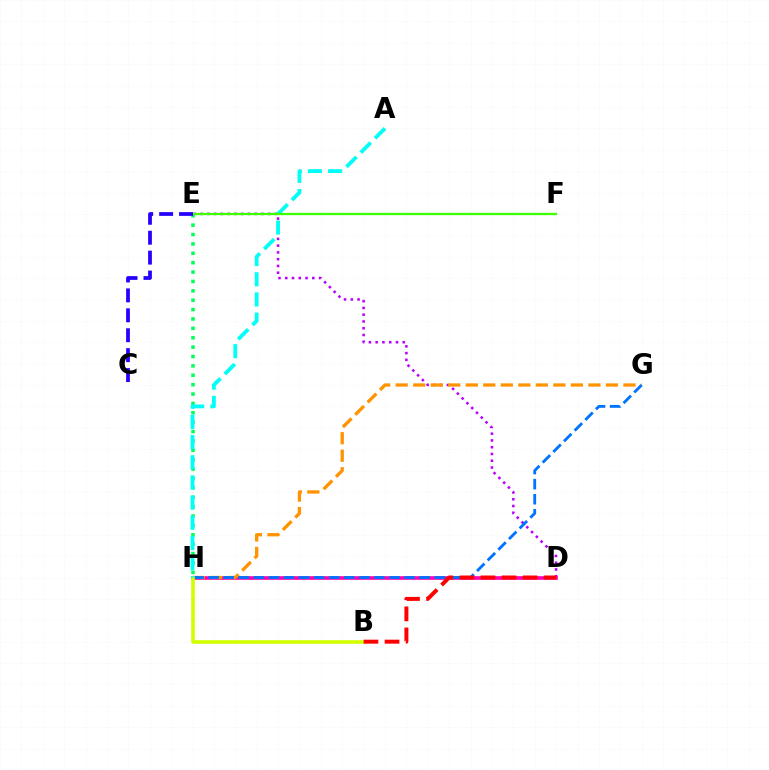{('E', 'H'): [{'color': '#00ff5c', 'line_style': 'dotted', 'thickness': 2.55}], ('D', 'E'): [{'color': '#b900ff', 'line_style': 'dotted', 'thickness': 1.84}], ('D', 'H'): [{'color': '#ff00ac', 'line_style': 'solid', 'thickness': 2.61}], ('G', 'H'): [{'color': '#ff9400', 'line_style': 'dashed', 'thickness': 2.38}, {'color': '#0074ff', 'line_style': 'dashed', 'thickness': 2.05}], ('B', 'H'): [{'color': '#d1ff00', 'line_style': 'solid', 'thickness': 2.59}], ('B', 'D'): [{'color': '#ff0000', 'line_style': 'dashed', 'thickness': 2.86}], ('A', 'H'): [{'color': '#00fff6', 'line_style': 'dashed', 'thickness': 2.74}], ('E', 'F'): [{'color': '#3dff00', 'line_style': 'solid', 'thickness': 1.66}], ('C', 'E'): [{'color': '#2500ff', 'line_style': 'dashed', 'thickness': 2.71}]}